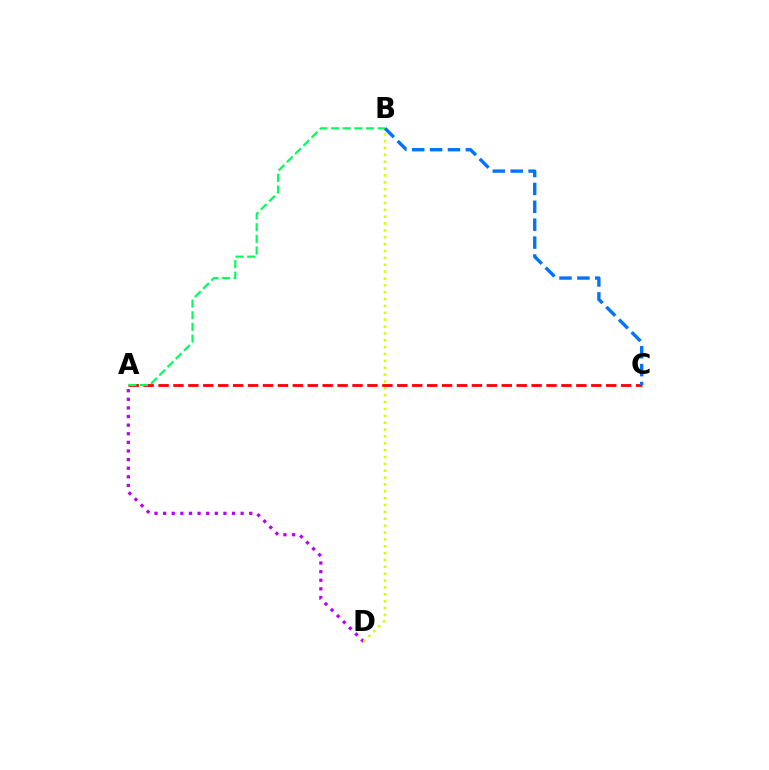{('A', 'D'): [{'color': '#b900ff', 'line_style': 'dotted', 'thickness': 2.34}], ('A', 'C'): [{'color': '#ff0000', 'line_style': 'dashed', 'thickness': 2.03}], ('A', 'B'): [{'color': '#00ff5c', 'line_style': 'dashed', 'thickness': 1.58}], ('B', 'D'): [{'color': '#d1ff00', 'line_style': 'dotted', 'thickness': 1.87}], ('B', 'C'): [{'color': '#0074ff', 'line_style': 'dashed', 'thickness': 2.43}]}